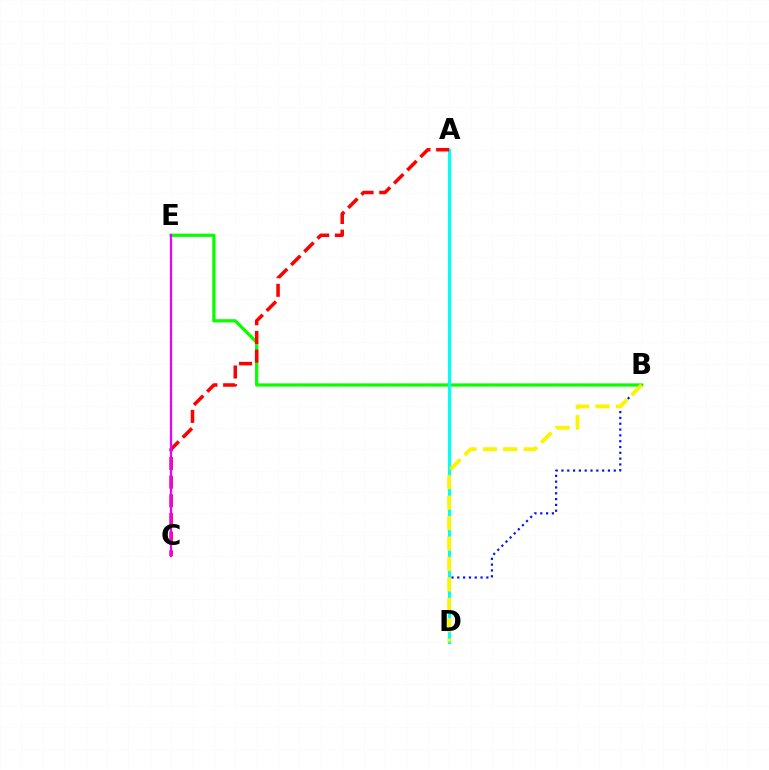{('B', 'E'): [{'color': '#08ff00', 'line_style': 'solid', 'thickness': 2.34}], ('B', 'D'): [{'color': '#0010ff', 'line_style': 'dotted', 'thickness': 1.58}, {'color': '#fcf500', 'line_style': 'dashed', 'thickness': 2.77}], ('A', 'D'): [{'color': '#00fff6', 'line_style': 'solid', 'thickness': 2.25}], ('A', 'C'): [{'color': '#ff0000', 'line_style': 'dashed', 'thickness': 2.53}], ('C', 'E'): [{'color': '#ee00ff', 'line_style': 'solid', 'thickness': 1.63}]}